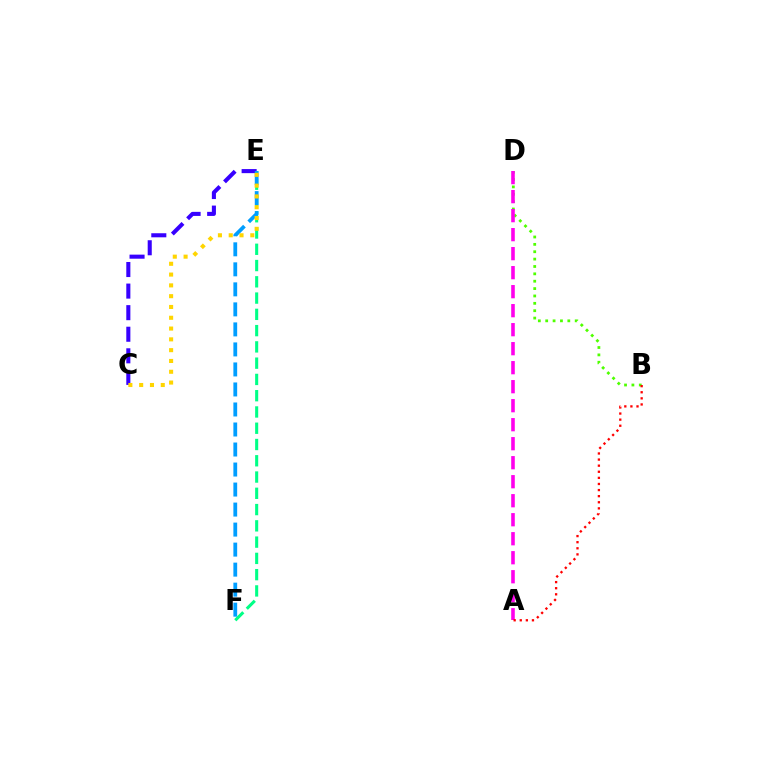{('B', 'D'): [{'color': '#4fff00', 'line_style': 'dotted', 'thickness': 2.0}], ('A', 'D'): [{'color': '#ff00ed', 'line_style': 'dashed', 'thickness': 2.58}], ('A', 'B'): [{'color': '#ff0000', 'line_style': 'dotted', 'thickness': 1.66}], ('C', 'E'): [{'color': '#3700ff', 'line_style': 'dashed', 'thickness': 2.93}, {'color': '#ffd500', 'line_style': 'dotted', 'thickness': 2.93}], ('E', 'F'): [{'color': '#00ff86', 'line_style': 'dashed', 'thickness': 2.21}, {'color': '#009eff', 'line_style': 'dashed', 'thickness': 2.72}]}